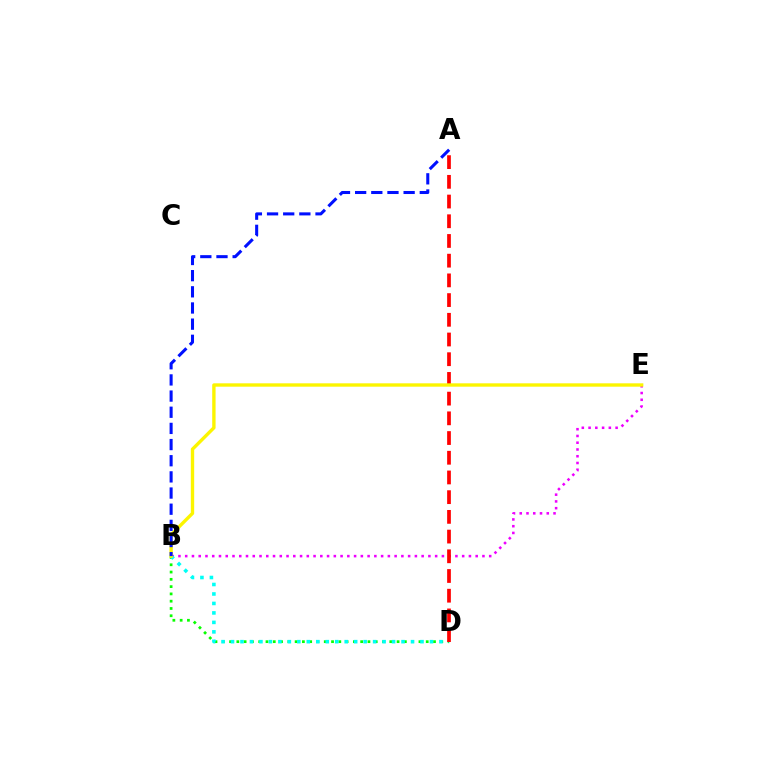{('B', 'D'): [{'color': '#08ff00', 'line_style': 'dotted', 'thickness': 1.98}, {'color': '#00fff6', 'line_style': 'dotted', 'thickness': 2.57}], ('B', 'E'): [{'color': '#ee00ff', 'line_style': 'dotted', 'thickness': 1.84}, {'color': '#fcf500', 'line_style': 'solid', 'thickness': 2.42}], ('A', 'D'): [{'color': '#ff0000', 'line_style': 'dashed', 'thickness': 2.68}], ('A', 'B'): [{'color': '#0010ff', 'line_style': 'dashed', 'thickness': 2.2}]}